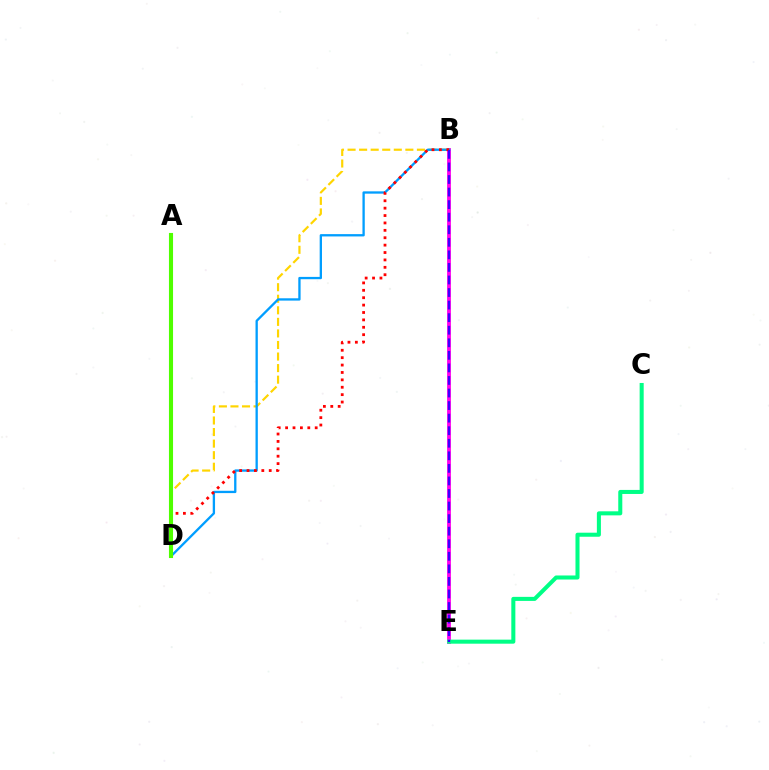{('B', 'E'): [{'color': '#ff00ed', 'line_style': 'solid', 'thickness': 2.74}, {'color': '#3700ff', 'line_style': 'dashed', 'thickness': 1.71}], ('B', 'D'): [{'color': '#ffd500', 'line_style': 'dashed', 'thickness': 1.57}, {'color': '#009eff', 'line_style': 'solid', 'thickness': 1.67}, {'color': '#ff0000', 'line_style': 'dotted', 'thickness': 2.01}], ('C', 'E'): [{'color': '#00ff86', 'line_style': 'solid', 'thickness': 2.91}], ('A', 'D'): [{'color': '#4fff00', 'line_style': 'solid', 'thickness': 2.95}]}